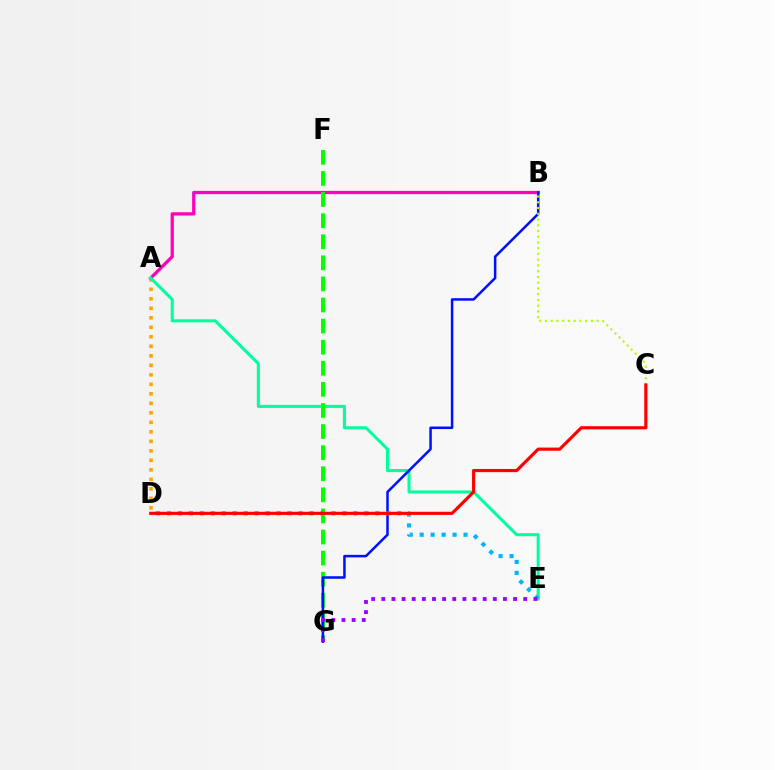{('A', 'D'): [{'color': '#ffa500', 'line_style': 'dotted', 'thickness': 2.58}], ('A', 'B'): [{'color': '#ff00bd', 'line_style': 'solid', 'thickness': 2.35}], ('A', 'E'): [{'color': '#00ff9d', 'line_style': 'solid', 'thickness': 2.2}], ('F', 'G'): [{'color': '#08ff00', 'line_style': 'dashed', 'thickness': 2.87}], ('B', 'G'): [{'color': '#0010ff', 'line_style': 'solid', 'thickness': 1.81}], ('B', 'C'): [{'color': '#b3ff00', 'line_style': 'dotted', 'thickness': 1.56}], ('D', 'E'): [{'color': '#00b5ff', 'line_style': 'dotted', 'thickness': 2.98}], ('C', 'D'): [{'color': '#ff0000', 'line_style': 'solid', 'thickness': 2.27}], ('E', 'G'): [{'color': '#9b00ff', 'line_style': 'dotted', 'thickness': 2.75}]}